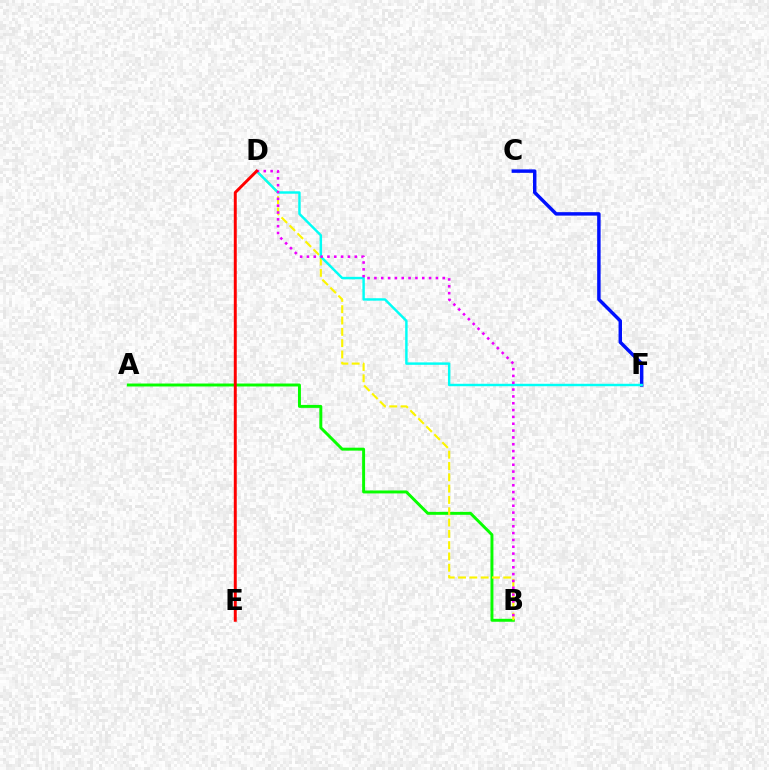{('A', 'B'): [{'color': '#08ff00', 'line_style': 'solid', 'thickness': 2.12}], ('C', 'F'): [{'color': '#0010ff', 'line_style': 'solid', 'thickness': 2.48}], ('B', 'D'): [{'color': '#fcf500', 'line_style': 'dashed', 'thickness': 1.54}, {'color': '#ee00ff', 'line_style': 'dotted', 'thickness': 1.86}], ('D', 'F'): [{'color': '#00fff6', 'line_style': 'solid', 'thickness': 1.76}], ('D', 'E'): [{'color': '#ff0000', 'line_style': 'solid', 'thickness': 2.13}]}